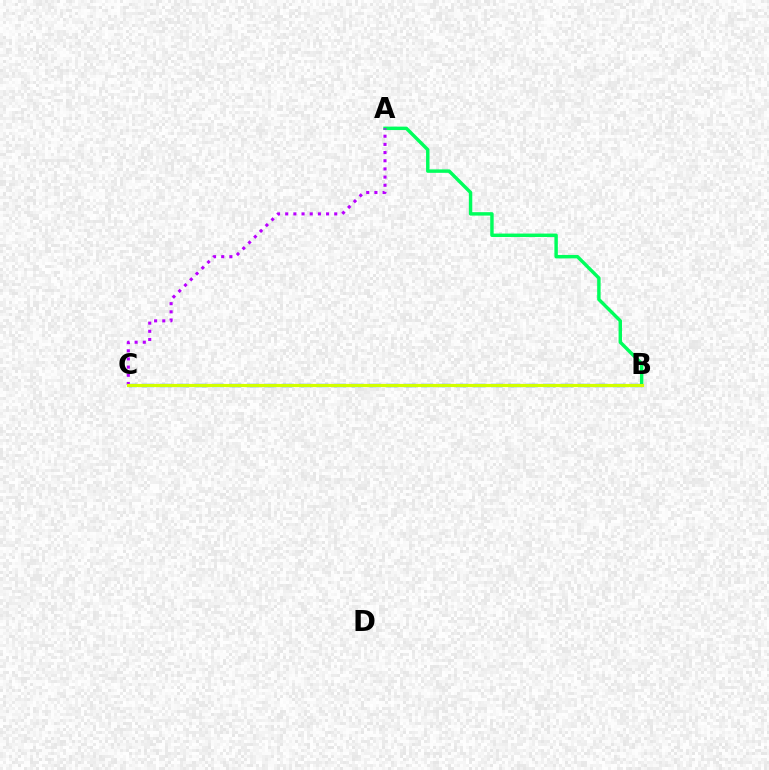{('A', 'B'): [{'color': '#00ff5c', 'line_style': 'solid', 'thickness': 2.47}], ('B', 'C'): [{'color': '#ff0000', 'line_style': 'solid', 'thickness': 2.17}, {'color': '#0074ff', 'line_style': 'dashed', 'thickness': 2.37}, {'color': '#d1ff00', 'line_style': 'solid', 'thickness': 2.25}], ('A', 'C'): [{'color': '#b900ff', 'line_style': 'dotted', 'thickness': 2.22}]}